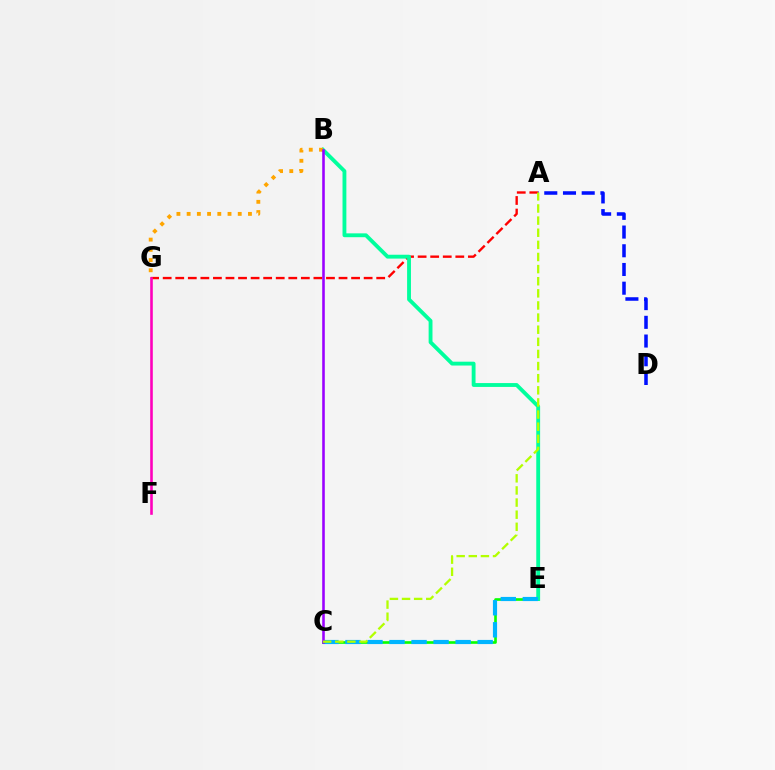{('A', 'G'): [{'color': '#ff0000', 'line_style': 'dashed', 'thickness': 1.71}], ('A', 'D'): [{'color': '#0010ff', 'line_style': 'dashed', 'thickness': 2.54}], ('F', 'G'): [{'color': '#ff00bd', 'line_style': 'solid', 'thickness': 1.87}], ('C', 'E'): [{'color': '#08ff00', 'line_style': 'solid', 'thickness': 1.9}, {'color': '#00b5ff', 'line_style': 'dashed', 'thickness': 2.99}], ('B', 'E'): [{'color': '#00ff9d', 'line_style': 'solid', 'thickness': 2.77}], ('B', 'G'): [{'color': '#ffa500', 'line_style': 'dotted', 'thickness': 2.78}], ('B', 'C'): [{'color': '#9b00ff', 'line_style': 'solid', 'thickness': 1.86}], ('A', 'C'): [{'color': '#b3ff00', 'line_style': 'dashed', 'thickness': 1.65}]}